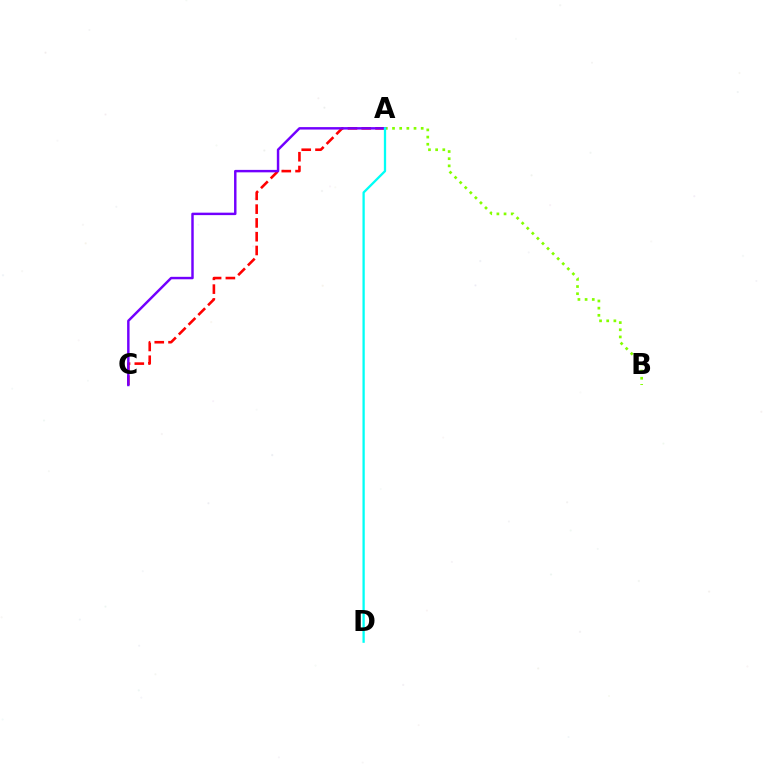{('A', 'B'): [{'color': '#84ff00', 'line_style': 'dotted', 'thickness': 1.95}], ('A', 'C'): [{'color': '#ff0000', 'line_style': 'dashed', 'thickness': 1.87}, {'color': '#7200ff', 'line_style': 'solid', 'thickness': 1.76}], ('A', 'D'): [{'color': '#00fff6', 'line_style': 'solid', 'thickness': 1.65}]}